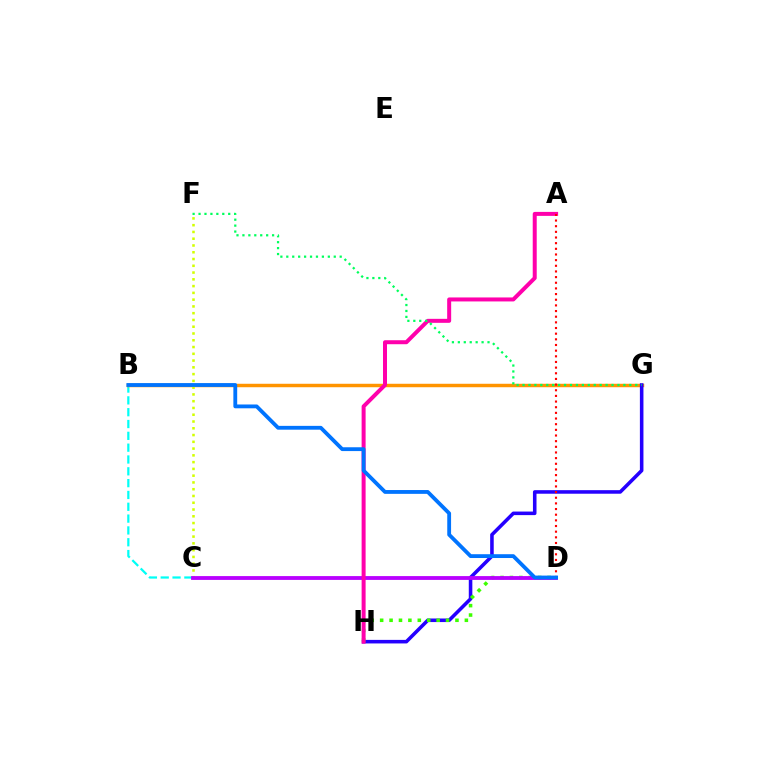{('B', 'C'): [{'color': '#00fff6', 'line_style': 'dashed', 'thickness': 1.61}], ('B', 'G'): [{'color': '#ff9400', 'line_style': 'solid', 'thickness': 2.49}], ('G', 'H'): [{'color': '#2500ff', 'line_style': 'solid', 'thickness': 2.56}], ('D', 'H'): [{'color': '#3dff00', 'line_style': 'dotted', 'thickness': 2.56}], ('C', 'F'): [{'color': '#d1ff00', 'line_style': 'dotted', 'thickness': 1.84}], ('C', 'D'): [{'color': '#b900ff', 'line_style': 'solid', 'thickness': 2.75}], ('A', 'H'): [{'color': '#ff00ac', 'line_style': 'solid', 'thickness': 2.87}], ('F', 'G'): [{'color': '#00ff5c', 'line_style': 'dotted', 'thickness': 1.61}], ('A', 'D'): [{'color': '#ff0000', 'line_style': 'dotted', 'thickness': 1.54}], ('B', 'D'): [{'color': '#0074ff', 'line_style': 'solid', 'thickness': 2.75}]}